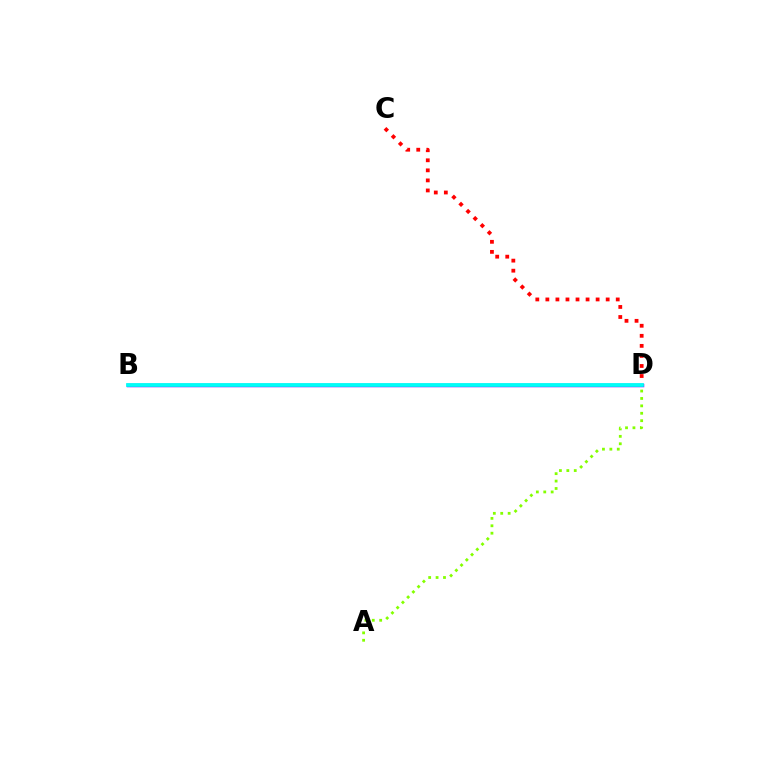{('B', 'D'): [{'color': '#7200ff', 'line_style': 'solid', 'thickness': 2.51}, {'color': '#00fff6', 'line_style': 'solid', 'thickness': 2.7}], ('C', 'D'): [{'color': '#ff0000', 'line_style': 'dotted', 'thickness': 2.73}], ('A', 'D'): [{'color': '#84ff00', 'line_style': 'dotted', 'thickness': 2.01}]}